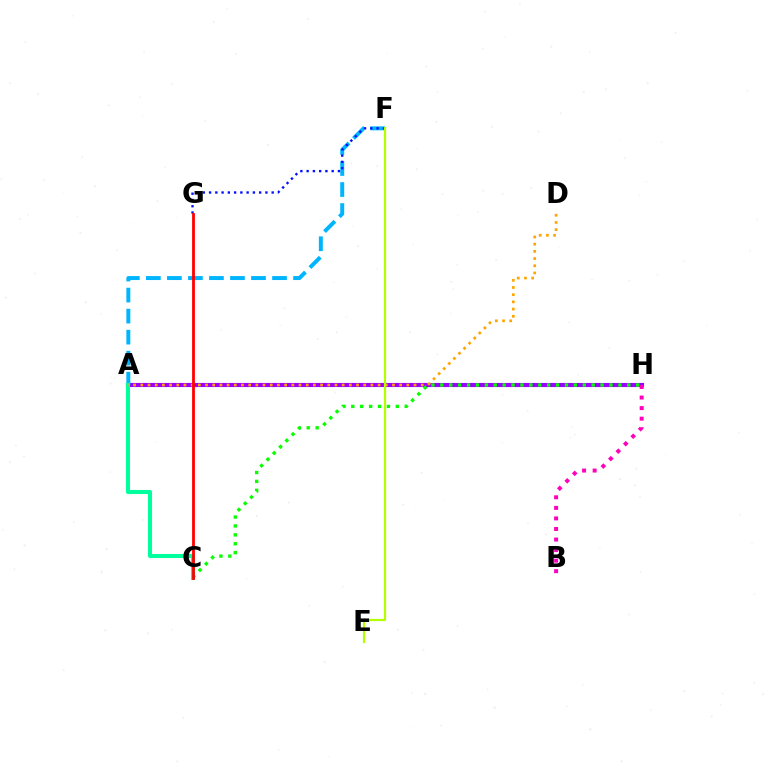{('A', 'H'): [{'color': '#9b00ff', 'line_style': 'solid', 'thickness': 2.97}], ('A', 'F'): [{'color': '#00b5ff', 'line_style': 'dashed', 'thickness': 2.86}], ('C', 'H'): [{'color': '#08ff00', 'line_style': 'dotted', 'thickness': 2.42}], ('F', 'G'): [{'color': '#0010ff', 'line_style': 'dotted', 'thickness': 1.7}], ('A', 'C'): [{'color': '#00ff9d', 'line_style': 'solid', 'thickness': 2.94}], ('A', 'D'): [{'color': '#ffa500', 'line_style': 'dotted', 'thickness': 1.95}], ('C', 'G'): [{'color': '#ff0000', 'line_style': 'solid', 'thickness': 2.02}], ('E', 'F'): [{'color': '#b3ff00', 'line_style': 'solid', 'thickness': 1.61}], ('B', 'H'): [{'color': '#ff00bd', 'line_style': 'dotted', 'thickness': 2.87}]}